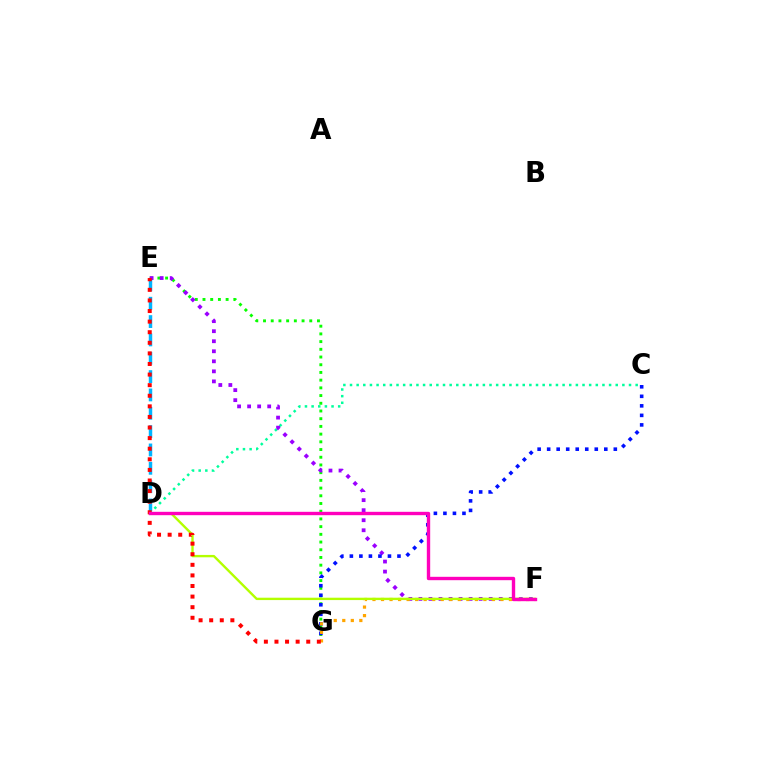{('D', 'E'): [{'color': '#00b5ff', 'line_style': 'dashed', 'thickness': 2.49}], ('E', 'G'): [{'color': '#08ff00', 'line_style': 'dotted', 'thickness': 2.09}, {'color': '#ff0000', 'line_style': 'dotted', 'thickness': 2.88}], ('C', 'D'): [{'color': '#00ff9d', 'line_style': 'dotted', 'thickness': 1.8}], ('E', 'F'): [{'color': '#9b00ff', 'line_style': 'dotted', 'thickness': 2.73}], ('C', 'G'): [{'color': '#0010ff', 'line_style': 'dotted', 'thickness': 2.59}], ('F', 'G'): [{'color': '#ffa500', 'line_style': 'dotted', 'thickness': 2.32}], ('D', 'F'): [{'color': '#b3ff00', 'line_style': 'solid', 'thickness': 1.71}, {'color': '#ff00bd', 'line_style': 'solid', 'thickness': 2.43}]}